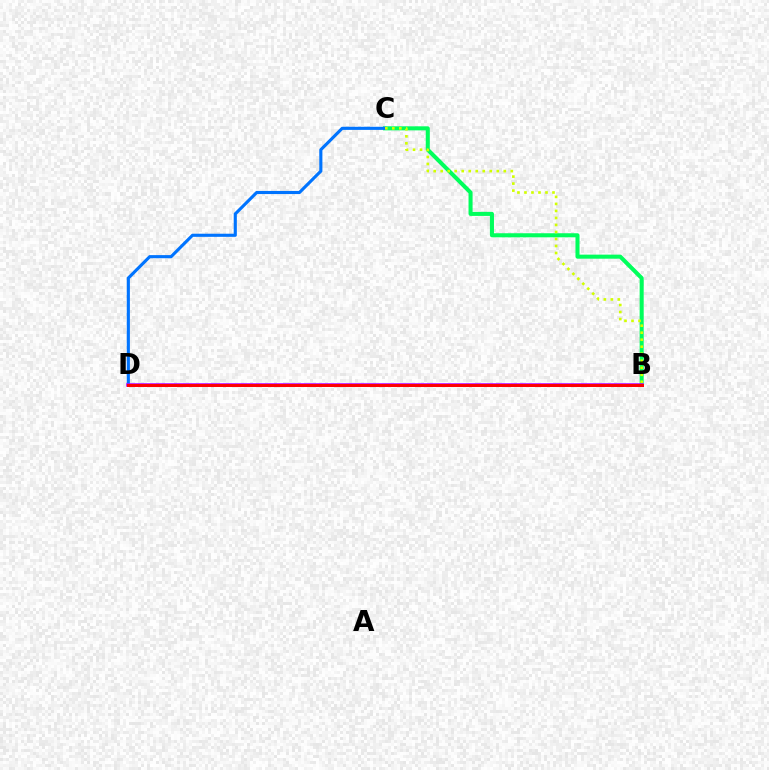{('B', 'C'): [{'color': '#00ff5c', 'line_style': 'solid', 'thickness': 2.92}, {'color': '#d1ff00', 'line_style': 'dotted', 'thickness': 1.9}], ('C', 'D'): [{'color': '#0074ff', 'line_style': 'solid', 'thickness': 2.25}], ('B', 'D'): [{'color': '#b900ff', 'line_style': 'solid', 'thickness': 2.54}, {'color': '#ff0000', 'line_style': 'solid', 'thickness': 2.13}]}